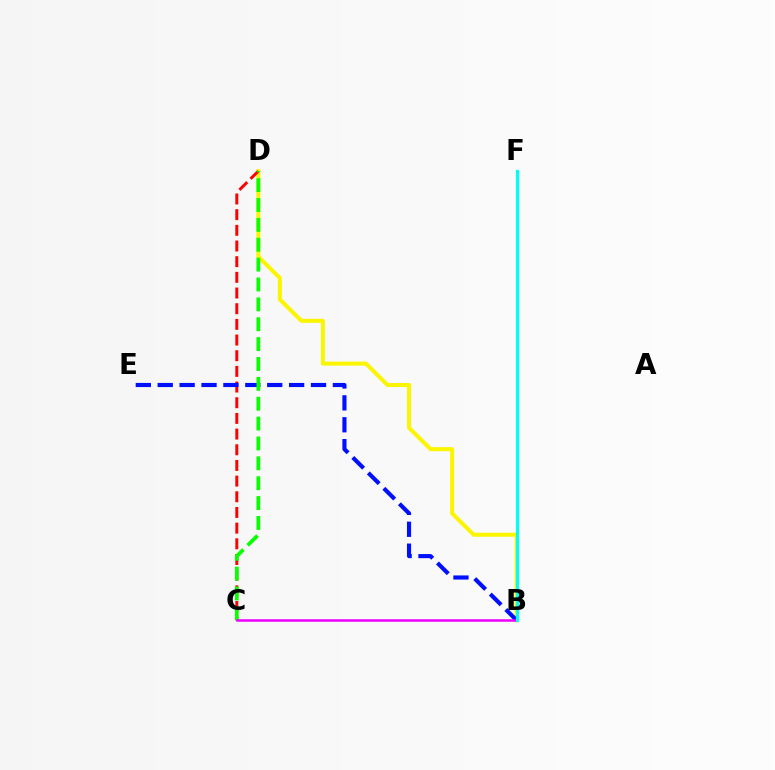{('B', 'D'): [{'color': '#fcf500', 'line_style': 'solid', 'thickness': 2.89}], ('C', 'D'): [{'color': '#ff0000', 'line_style': 'dashed', 'thickness': 2.13}, {'color': '#08ff00', 'line_style': 'dashed', 'thickness': 2.7}], ('B', 'E'): [{'color': '#0010ff', 'line_style': 'dashed', 'thickness': 2.97}], ('B', 'C'): [{'color': '#ee00ff', 'line_style': 'solid', 'thickness': 1.81}], ('B', 'F'): [{'color': '#00fff6', 'line_style': 'solid', 'thickness': 2.29}]}